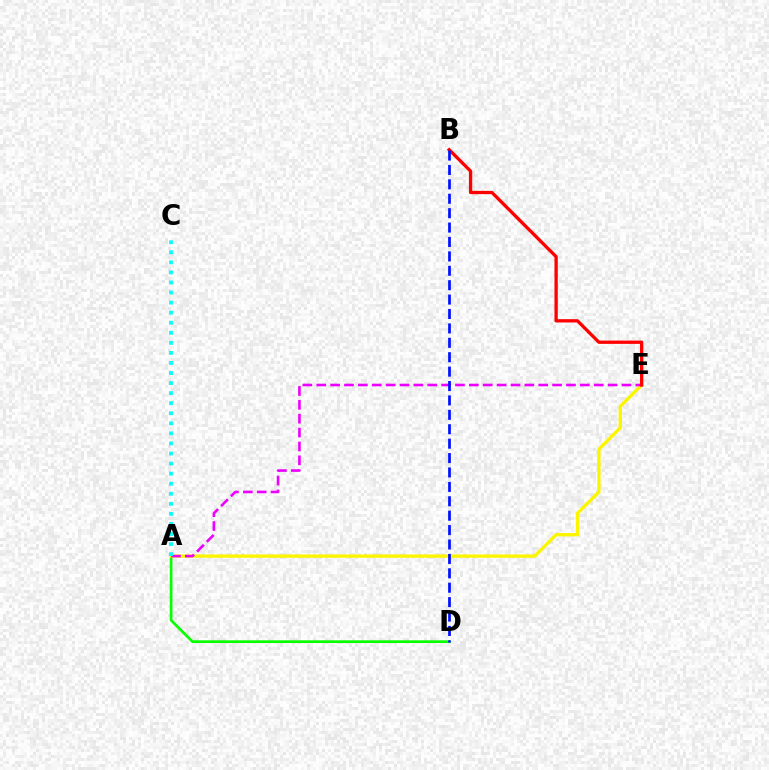{('A', 'D'): [{'color': '#08ff00', 'line_style': 'solid', 'thickness': 1.95}], ('A', 'E'): [{'color': '#fcf500', 'line_style': 'solid', 'thickness': 2.4}, {'color': '#ee00ff', 'line_style': 'dashed', 'thickness': 1.88}], ('A', 'C'): [{'color': '#00fff6', 'line_style': 'dotted', 'thickness': 2.73}], ('B', 'E'): [{'color': '#ff0000', 'line_style': 'solid', 'thickness': 2.37}], ('B', 'D'): [{'color': '#0010ff', 'line_style': 'dashed', 'thickness': 1.96}]}